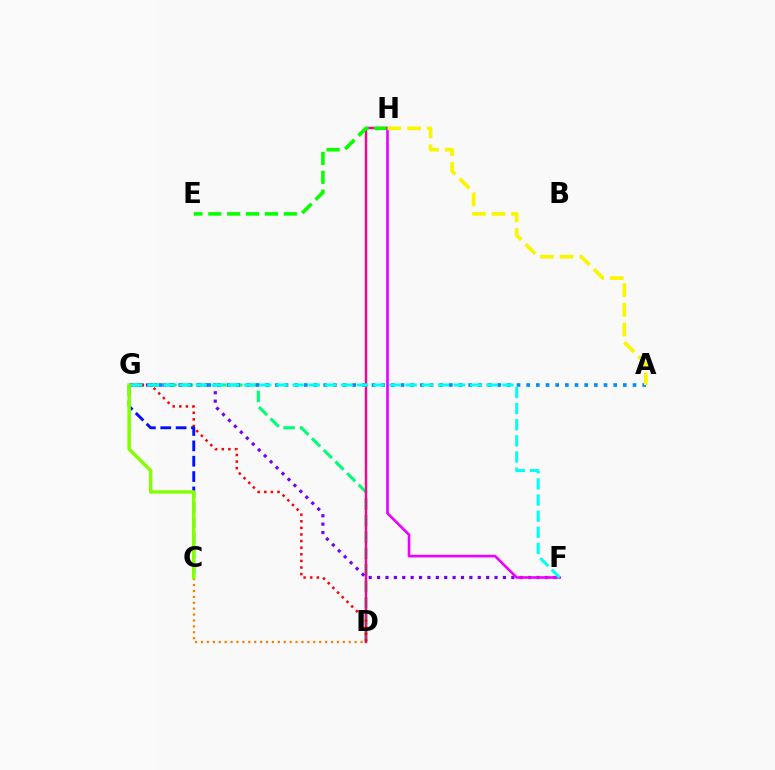{('D', 'G'): [{'color': '#00ff74', 'line_style': 'dashed', 'thickness': 2.24}, {'color': '#ff0000', 'line_style': 'dotted', 'thickness': 1.8}], ('D', 'H'): [{'color': '#ff0094', 'line_style': 'solid', 'thickness': 1.74}], ('F', 'G'): [{'color': '#7200ff', 'line_style': 'dotted', 'thickness': 2.28}, {'color': '#00fff6', 'line_style': 'dashed', 'thickness': 2.19}], ('E', 'H'): [{'color': '#08ff00', 'line_style': 'dashed', 'thickness': 2.56}], ('A', 'G'): [{'color': '#008cff', 'line_style': 'dotted', 'thickness': 2.63}], ('C', 'D'): [{'color': '#ff7c00', 'line_style': 'dotted', 'thickness': 1.61}], ('C', 'G'): [{'color': '#0010ff', 'line_style': 'dashed', 'thickness': 2.09}, {'color': '#84ff00', 'line_style': 'solid', 'thickness': 2.49}], ('F', 'H'): [{'color': '#ee00ff', 'line_style': 'solid', 'thickness': 1.9}], ('A', 'H'): [{'color': '#fcf500', 'line_style': 'dashed', 'thickness': 2.67}]}